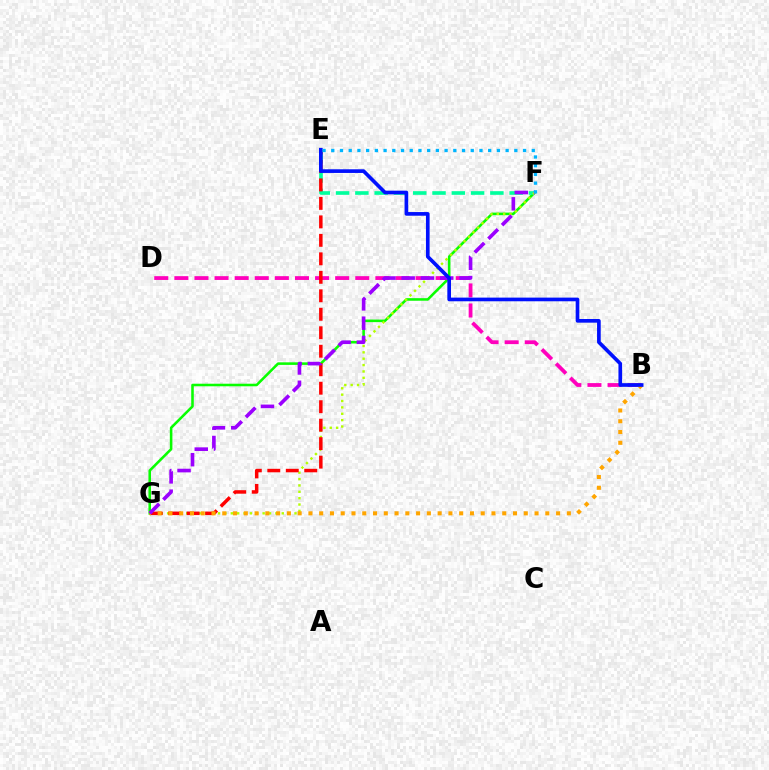{('F', 'G'): [{'color': '#08ff00', 'line_style': 'solid', 'thickness': 1.85}, {'color': '#b3ff00', 'line_style': 'dotted', 'thickness': 1.73}, {'color': '#9b00ff', 'line_style': 'dashed', 'thickness': 2.62}], ('E', 'F'): [{'color': '#00ff9d', 'line_style': 'dashed', 'thickness': 2.62}, {'color': '#00b5ff', 'line_style': 'dotted', 'thickness': 2.37}], ('B', 'D'): [{'color': '#ff00bd', 'line_style': 'dashed', 'thickness': 2.73}], ('E', 'G'): [{'color': '#ff0000', 'line_style': 'dashed', 'thickness': 2.51}], ('B', 'G'): [{'color': '#ffa500', 'line_style': 'dotted', 'thickness': 2.93}], ('B', 'E'): [{'color': '#0010ff', 'line_style': 'solid', 'thickness': 2.64}]}